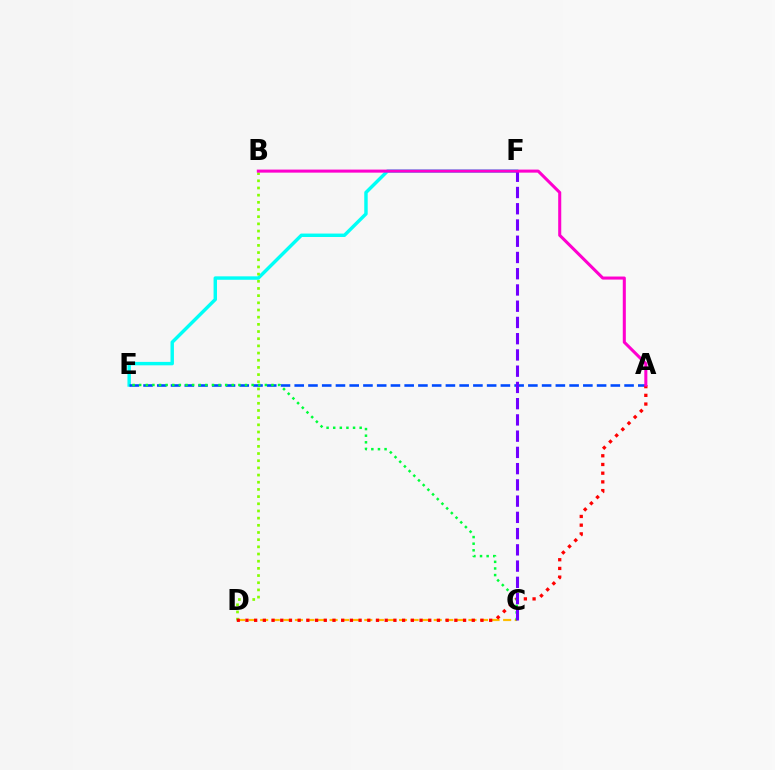{('E', 'F'): [{'color': '#00fff6', 'line_style': 'solid', 'thickness': 2.47}], ('C', 'D'): [{'color': '#ffbd00', 'line_style': 'dashed', 'thickness': 1.57}], ('A', 'E'): [{'color': '#004bff', 'line_style': 'dashed', 'thickness': 1.87}], ('B', 'D'): [{'color': '#84ff00', 'line_style': 'dotted', 'thickness': 1.95}], ('A', 'D'): [{'color': '#ff0000', 'line_style': 'dotted', 'thickness': 2.37}], ('C', 'E'): [{'color': '#00ff39', 'line_style': 'dotted', 'thickness': 1.8}], ('C', 'F'): [{'color': '#7200ff', 'line_style': 'dashed', 'thickness': 2.21}], ('A', 'B'): [{'color': '#ff00cf', 'line_style': 'solid', 'thickness': 2.2}]}